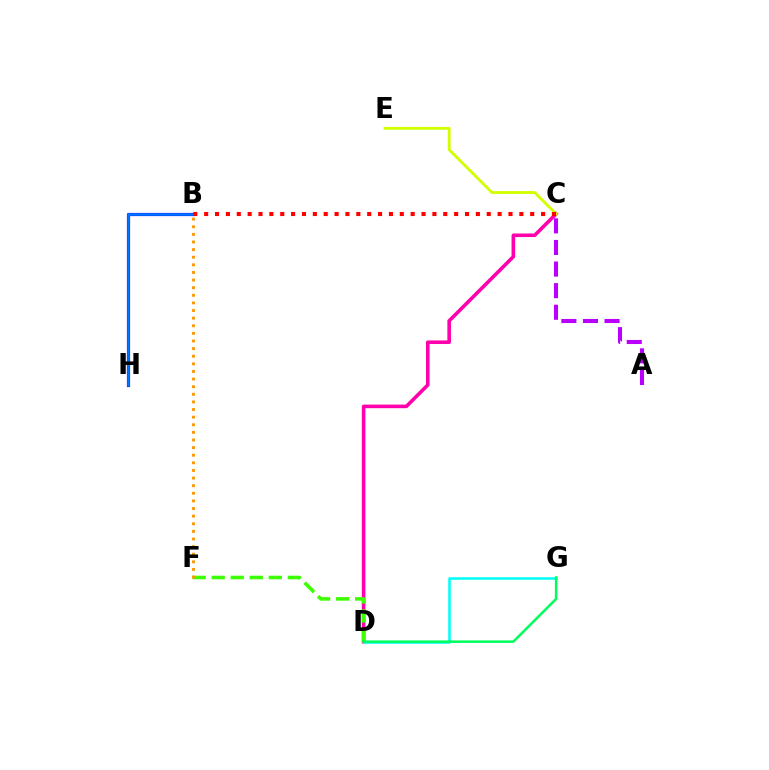{('B', 'H'): [{'color': '#2500ff', 'line_style': 'solid', 'thickness': 2.3}, {'color': '#0074ff', 'line_style': 'solid', 'thickness': 1.87}], ('C', 'D'): [{'color': '#ff00ac', 'line_style': 'solid', 'thickness': 2.58}], ('D', 'G'): [{'color': '#00fff6', 'line_style': 'solid', 'thickness': 1.84}, {'color': '#00ff5c', 'line_style': 'solid', 'thickness': 1.82}], ('C', 'E'): [{'color': '#d1ff00', 'line_style': 'solid', 'thickness': 2.04}], ('A', 'C'): [{'color': '#b900ff', 'line_style': 'dashed', 'thickness': 2.93}], ('D', 'F'): [{'color': '#3dff00', 'line_style': 'dashed', 'thickness': 2.59}], ('B', 'F'): [{'color': '#ff9400', 'line_style': 'dotted', 'thickness': 2.07}], ('B', 'C'): [{'color': '#ff0000', 'line_style': 'dotted', 'thickness': 2.95}]}